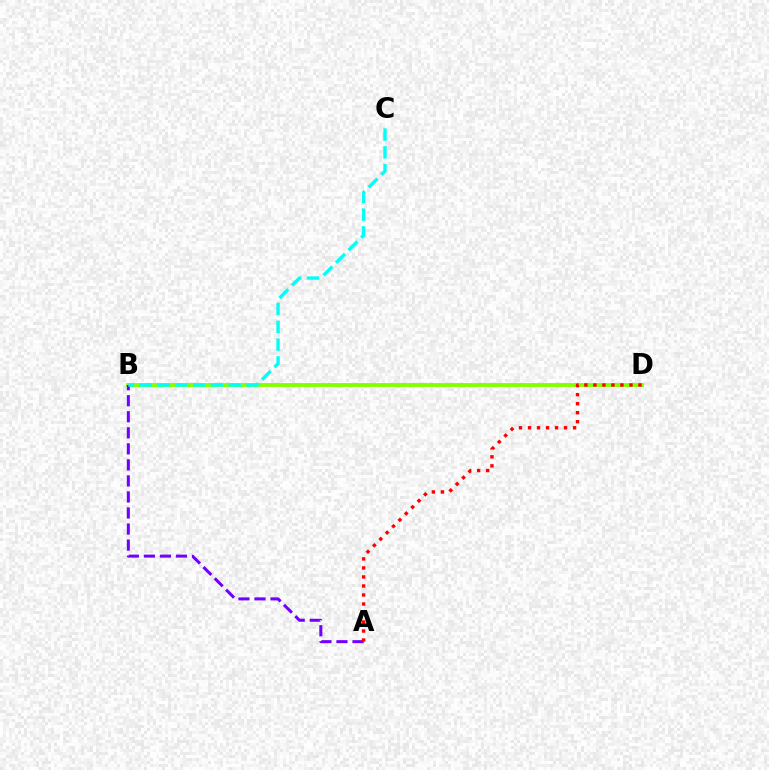{('B', 'D'): [{'color': '#84ff00', 'line_style': 'solid', 'thickness': 2.77}], ('A', 'B'): [{'color': '#7200ff', 'line_style': 'dashed', 'thickness': 2.18}], ('B', 'C'): [{'color': '#00fff6', 'line_style': 'dashed', 'thickness': 2.42}], ('A', 'D'): [{'color': '#ff0000', 'line_style': 'dotted', 'thickness': 2.45}]}